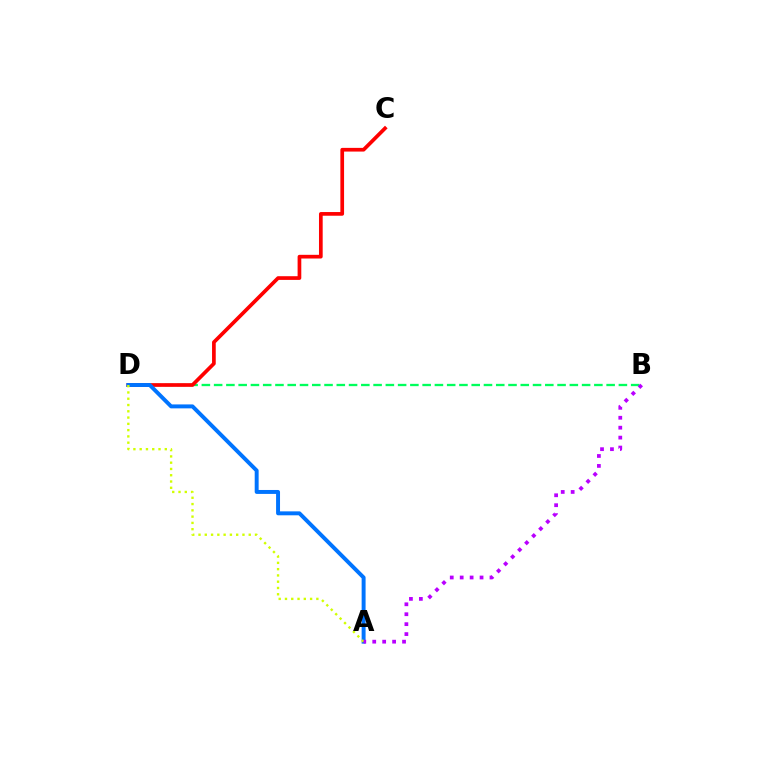{('B', 'D'): [{'color': '#00ff5c', 'line_style': 'dashed', 'thickness': 1.67}], ('C', 'D'): [{'color': '#ff0000', 'line_style': 'solid', 'thickness': 2.66}], ('A', 'D'): [{'color': '#0074ff', 'line_style': 'solid', 'thickness': 2.84}, {'color': '#d1ff00', 'line_style': 'dotted', 'thickness': 1.71}], ('A', 'B'): [{'color': '#b900ff', 'line_style': 'dotted', 'thickness': 2.7}]}